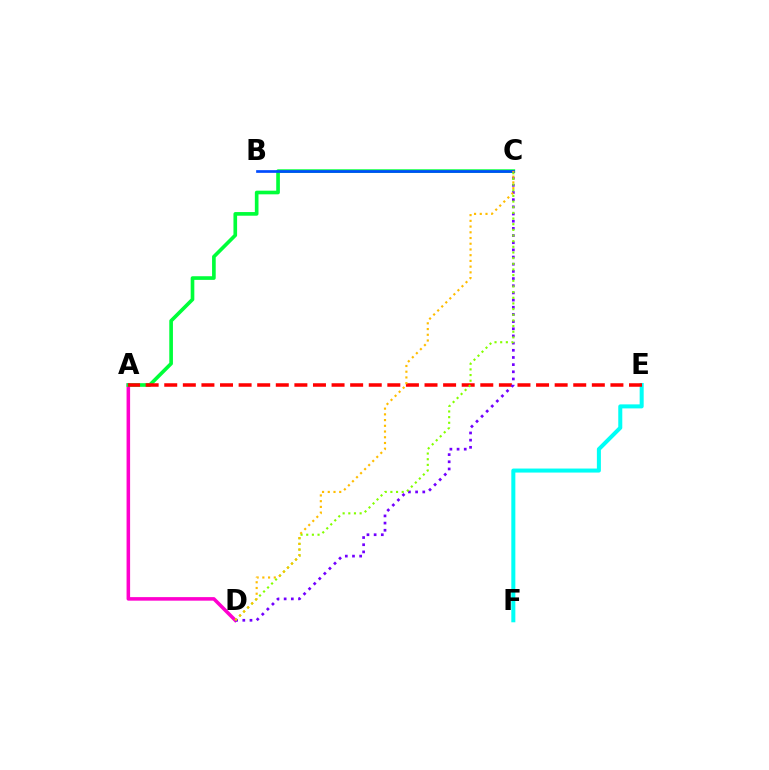{('A', 'D'): [{'color': '#ff00cf', 'line_style': 'solid', 'thickness': 2.55}], ('A', 'C'): [{'color': '#00ff39', 'line_style': 'solid', 'thickness': 2.63}], ('E', 'F'): [{'color': '#00fff6', 'line_style': 'solid', 'thickness': 2.9}], ('B', 'C'): [{'color': '#004bff', 'line_style': 'solid', 'thickness': 1.94}], ('A', 'E'): [{'color': '#ff0000', 'line_style': 'dashed', 'thickness': 2.53}], ('C', 'D'): [{'color': '#7200ff', 'line_style': 'dotted', 'thickness': 1.95}, {'color': '#84ff00', 'line_style': 'dotted', 'thickness': 1.54}, {'color': '#ffbd00', 'line_style': 'dotted', 'thickness': 1.56}]}